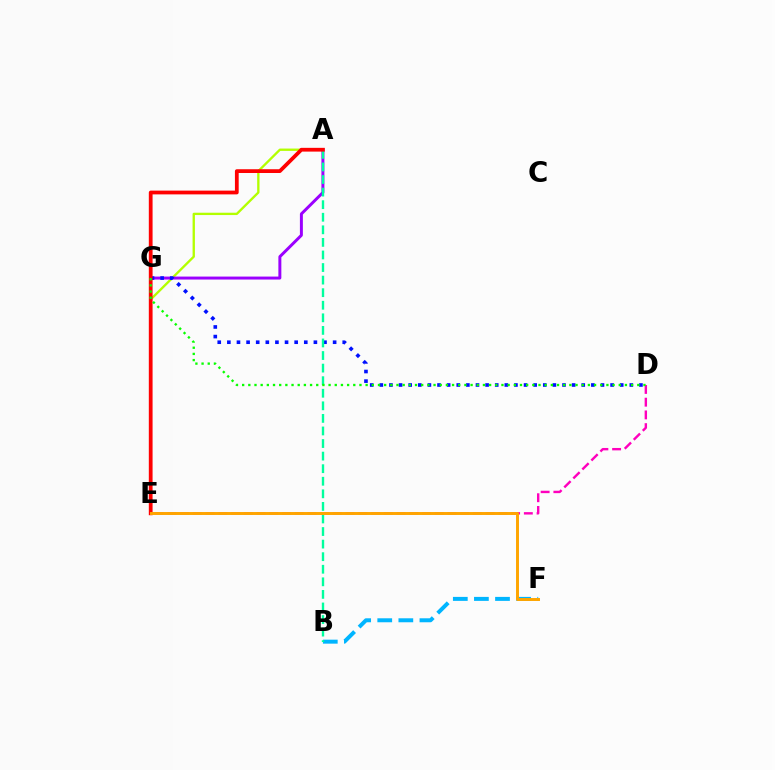{('A', 'E'): [{'color': '#b3ff00', 'line_style': 'solid', 'thickness': 1.68}, {'color': '#ff0000', 'line_style': 'solid', 'thickness': 2.71}], ('D', 'E'): [{'color': '#ff00bd', 'line_style': 'dashed', 'thickness': 1.73}], ('B', 'F'): [{'color': '#00b5ff', 'line_style': 'dashed', 'thickness': 2.87}], ('A', 'G'): [{'color': '#9b00ff', 'line_style': 'solid', 'thickness': 2.14}], ('D', 'G'): [{'color': '#0010ff', 'line_style': 'dotted', 'thickness': 2.61}, {'color': '#08ff00', 'line_style': 'dotted', 'thickness': 1.68}], ('A', 'B'): [{'color': '#00ff9d', 'line_style': 'dashed', 'thickness': 1.71}], ('E', 'F'): [{'color': '#ffa500', 'line_style': 'solid', 'thickness': 2.13}]}